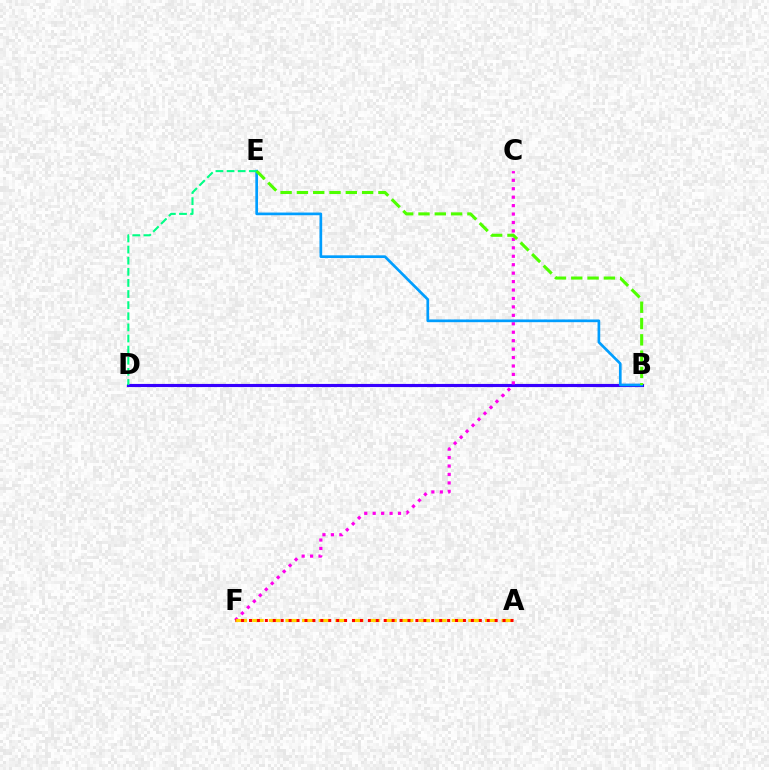{('B', 'D'): [{'color': '#3700ff', 'line_style': 'solid', 'thickness': 2.26}], ('C', 'F'): [{'color': '#ff00ed', 'line_style': 'dotted', 'thickness': 2.29}], ('A', 'F'): [{'color': '#ffd500', 'line_style': 'dashed', 'thickness': 2.26}, {'color': '#ff0000', 'line_style': 'dotted', 'thickness': 2.15}], ('B', 'E'): [{'color': '#009eff', 'line_style': 'solid', 'thickness': 1.93}, {'color': '#4fff00', 'line_style': 'dashed', 'thickness': 2.22}], ('D', 'E'): [{'color': '#00ff86', 'line_style': 'dashed', 'thickness': 1.51}]}